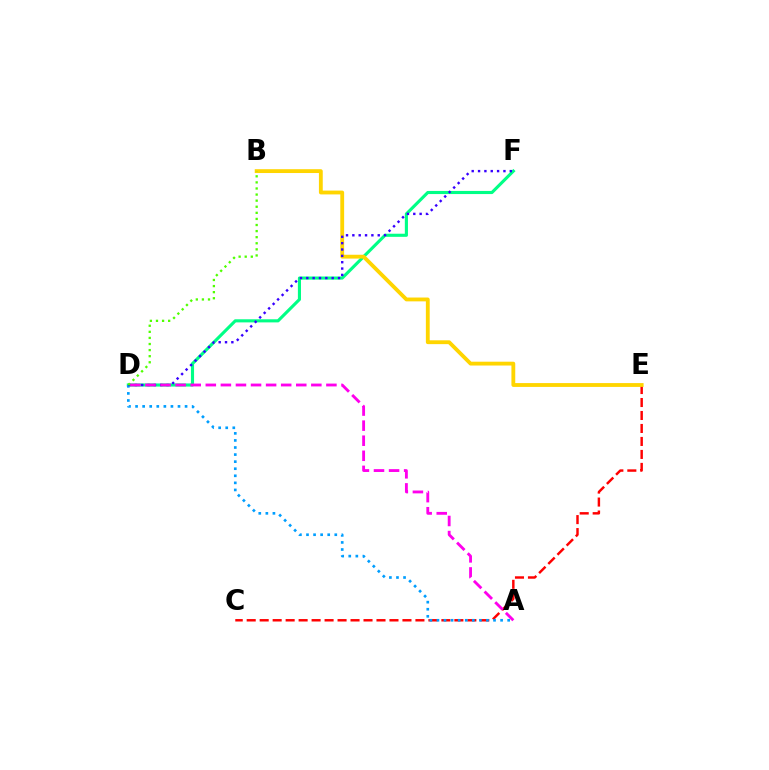{('D', 'F'): [{'color': '#00ff86', 'line_style': 'solid', 'thickness': 2.24}, {'color': '#3700ff', 'line_style': 'dotted', 'thickness': 1.72}], ('C', 'E'): [{'color': '#ff0000', 'line_style': 'dashed', 'thickness': 1.76}], ('A', 'D'): [{'color': '#009eff', 'line_style': 'dotted', 'thickness': 1.92}, {'color': '#ff00ed', 'line_style': 'dashed', 'thickness': 2.05}], ('B', 'E'): [{'color': '#ffd500', 'line_style': 'solid', 'thickness': 2.76}], ('B', 'D'): [{'color': '#4fff00', 'line_style': 'dotted', 'thickness': 1.65}]}